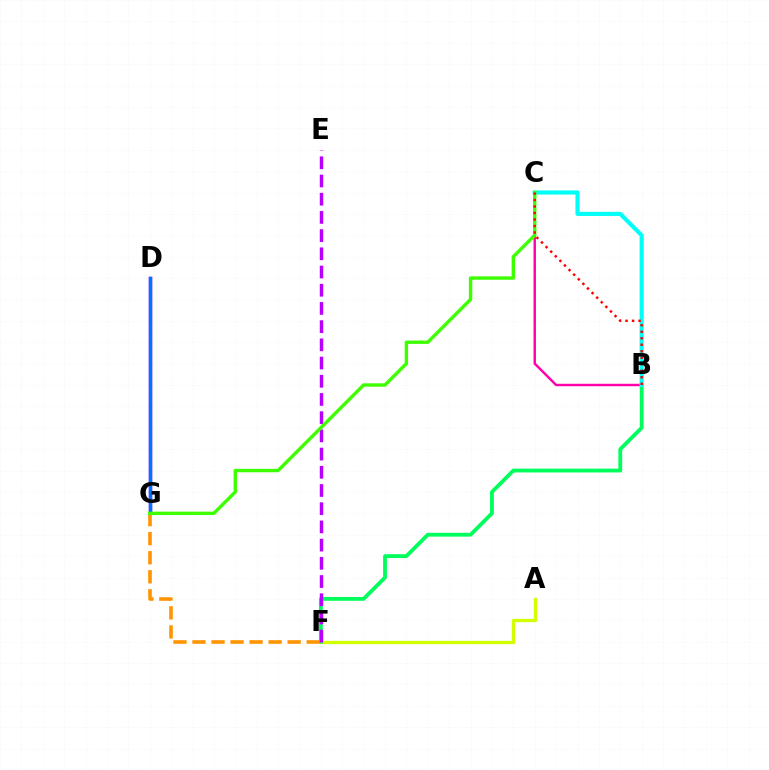{('D', 'G'): [{'color': '#2500ff', 'line_style': 'solid', 'thickness': 2.51}, {'color': '#0074ff', 'line_style': 'solid', 'thickness': 2.28}], ('B', 'C'): [{'color': '#ff00ac', 'line_style': 'solid', 'thickness': 1.76}, {'color': '#00fff6', 'line_style': 'solid', 'thickness': 2.98}, {'color': '#ff0000', 'line_style': 'dotted', 'thickness': 1.77}], ('A', 'F'): [{'color': '#d1ff00', 'line_style': 'solid', 'thickness': 2.39}], ('B', 'F'): [{'color': '#00ff5c', 'line_style': 'solid', 'thickness': 2.75}], ('F', 'G'): [{'color': '#ff9400', 'line_style': 'dashed', 'thickness': 2.59}], ('E', 'F'): [{'color': '#b900ff', 'line_style': 'dashed', 'thickness': 2.47}], ('C', 'G'): [{'color': '#3dff00', 'line_style': 'solid', 'thickness': 2.45}]}